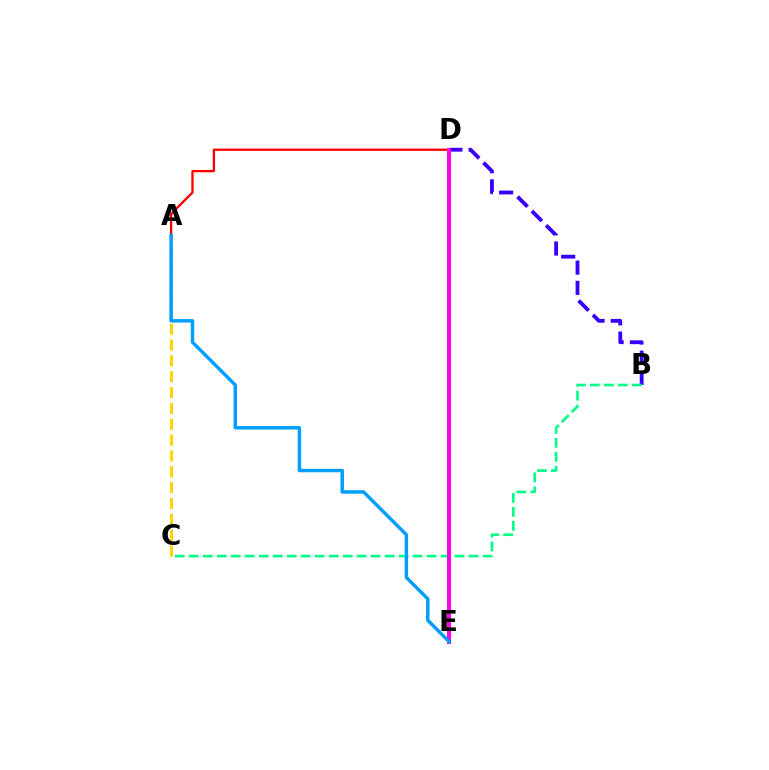{('A', 'D'): [{'color': '#ff0000', 'line_style': 'solid', 'thickness': 1.67}], ('A', 'C'): [{'color': '#ffd500', 'line_style': 'dashed', 'thickness': 2.15}], ('D', 'E'): [{'color': '#4fff00', 'line_style': 'solid', 'thickness': 2.95}, {'color': '#ff00ed', 'line_style': 'solid', 'thickness': 2.88}], ('B', 'D'): [{'color': '#3700ff', 'line_style': 'dashed', 'thickness': 2.75}], ('B', 'C'): [{'color': '#00ff86', 'line_style': 'dashed', 'thickness': 1.9}], ('A', 'E'): [{'color': '#009eff', 'line_style': 'solid', 'thickness': 2.48}]}